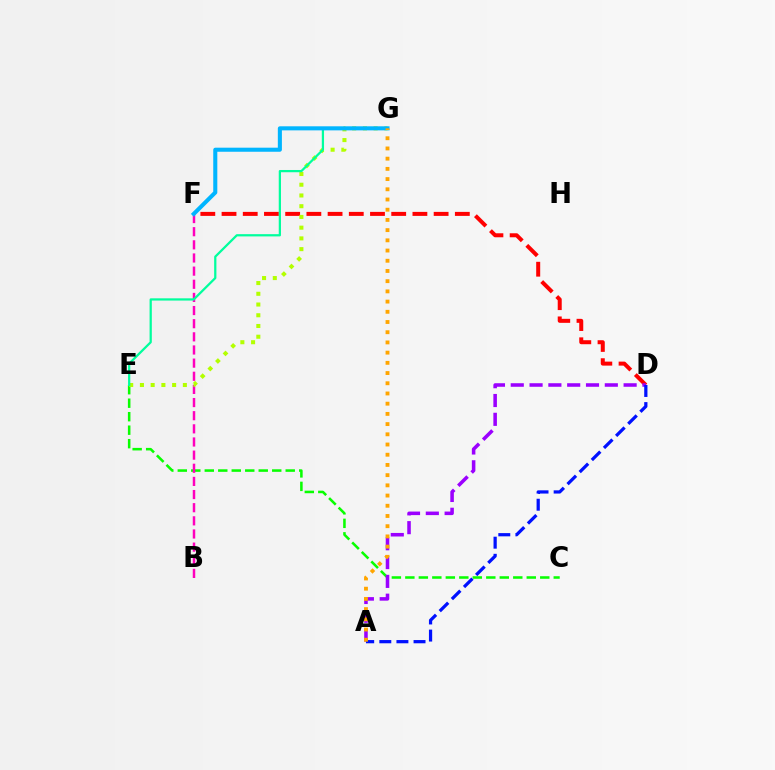{('D', 'F'): [{'color': '#ff0000', 'line_style': 'dashed', 'thickness': 2.88}], ('C', 'E'): [{'color': '#08ff00', 'line_style': 'dashed', 'thickness': 1.83}], ('B', 'F'): [{'color': '#ff00bd', 'line_style': 'dashed', 'thickness': 1.79}], ('E', 'G'): [{'color': '#b3ff00', 'line_style': 'dotted', 'thickness': 2.92}, {'color': '#00ff9d', 'line_style': 'solid', 'thickness': 1.61}], ('A', 'D'): [{'color': '#9b00ff', 'line_style': 'dashed', 'thickness': 2.56}, {'color': '#0010ff', 'line_style': 'dashed', 'thickness': 2.32}], ('F', 'G'): [{'color': '#00b5ff', 'line_style': 'solid', 'thickness': 2.93}], ('A', 'G'): [{'color': '#ffa500', 'line_style': 'dotted', 'thickness': 2.77}]}